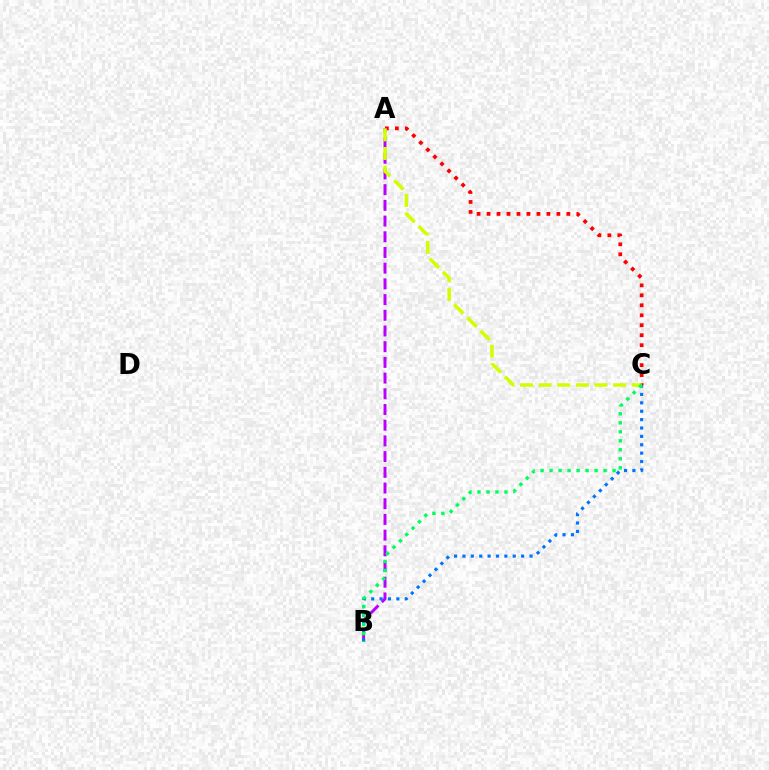{('A', 'C'): [{'color': '#ff0000', 'line_style': 'dotted', 'thickness': 2.71}, {'color': '#d1ff00', 'line_style': 'dashed', 'thickness': 2.53}], ('A', 'B'): [{'color': '#b900ff', 'line_style': 'dashed', 'thickness': 2.13}], ('B', 'C'): [{'color': '#0074ff', 'line_style': 'dotted', 'thickness': 2.28}, {'color': '#00ff5c', 'line_style': 'dotted', 'thickness': 2.44}]}